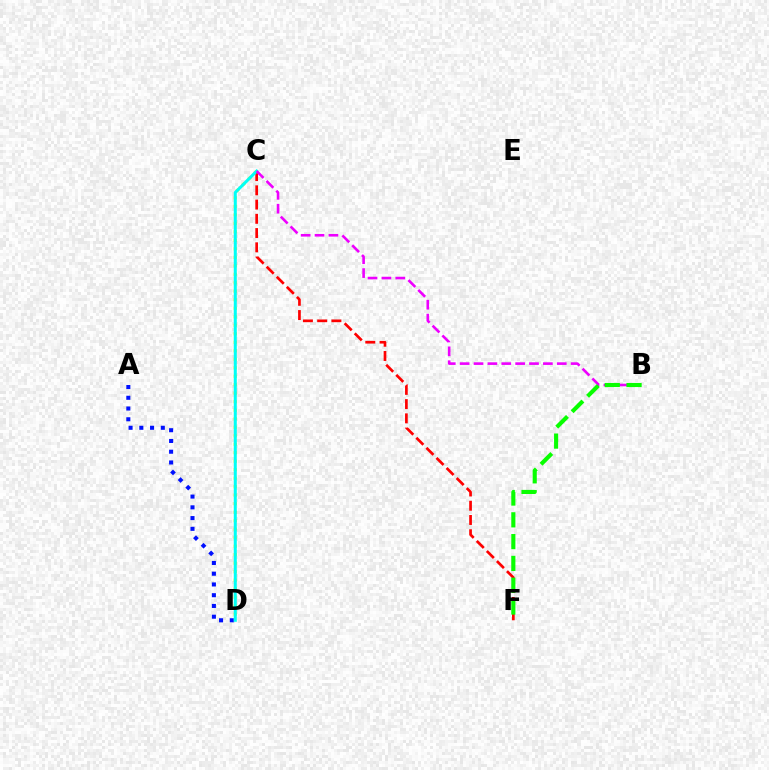{('C', 'D'): [{'color': '#fcf500', 'line_style': 'dotted', 'thickness': 2.31}, {'color': '#00fff6', 'line_style': 'solid', 'thickness': 2.17}], ('A', 'D'): [{'color': '#0010ff', 'line_style': 'dotted', 'thickness': 2.92}], ('C', 'F'): [{'color': '#ff0000', 'line_style': 'dashed', 'thickness': 1.94}], ('B', 'C'): [{'color': '#ee00ff', 'line_style': 'dashed', 'thickness': 1.88}], ('B', 'F'): [{'color': '#08ff00', 'line_style': 'dashed', 'thickness': 2.96}]}